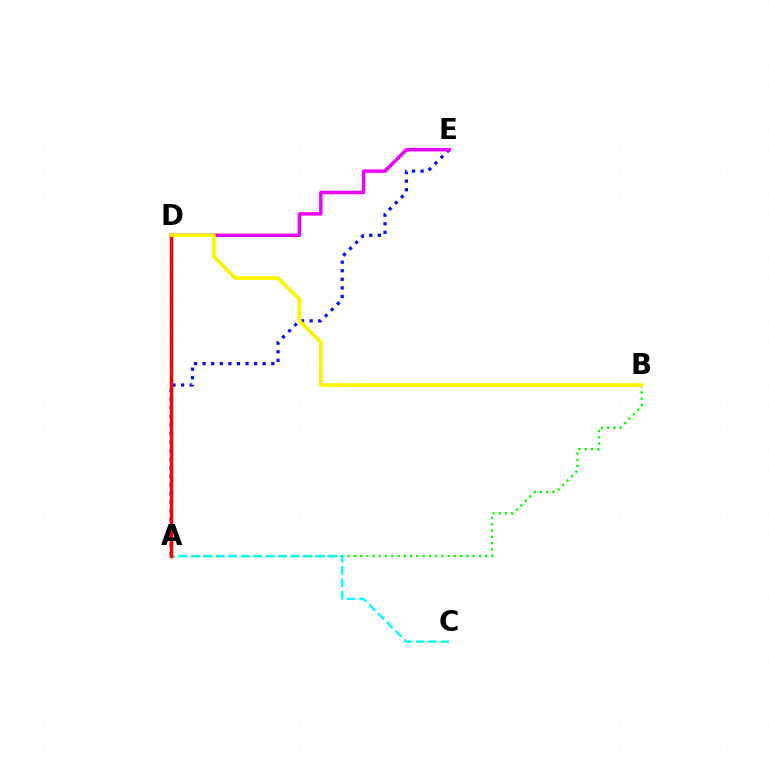{('A', 'B'): [{'color': '#08ff00', 'line_style': 'dotted', 'thickness': 1.7}], ('A', 'C'): [{'color': '#00fff6', 'line_style': 'dashed', 'thickness': 1.68}], ('A', 'E'): [{'color': '#0010ff', 'line_style': 'dotted', 'thickness': 2.33}], ('D', 'E'): [{'color': '#ee00ff', 'line_style': 'solid', 'thickness': 2.49}], ('A', 'D'): [{'color': '#ff0000', 'line_style': 'solid', 'thickness': 2.52}], ('B', 'D'): [{'color': '#fcf500', 'line_style': 'solid', 'thickness': 2.62}]}